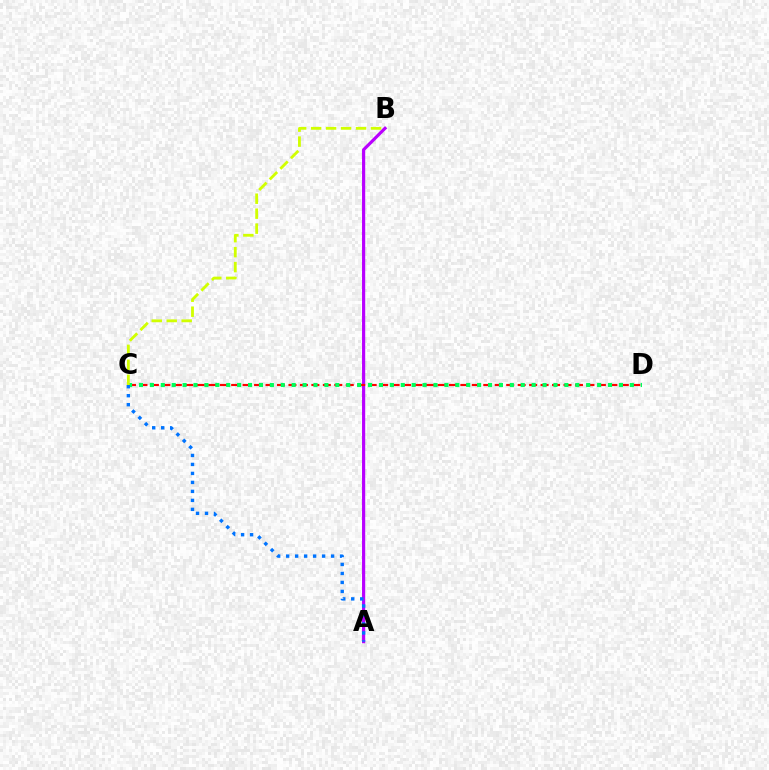{('A', 'B'): [{'color': '#b900ff', 'line_style': 'solid', 'thickness': 2.28}], ('C', 'D'): [{'color': '#ff0000', 'line_style': 'dashed', 'thickness': 1.56}, {'color': '#00ff5c', 'line_style': 'dotted', 'thickness': 2.96}], ('A', 'C'): [{'color': '#0074ff', 'line_style': 'dotted', 'thickness': 2.44}], ('B', 'C'): [{'color': '#d1ff00', 'line_style': 'dashed', 'thickness': 2.03}]}